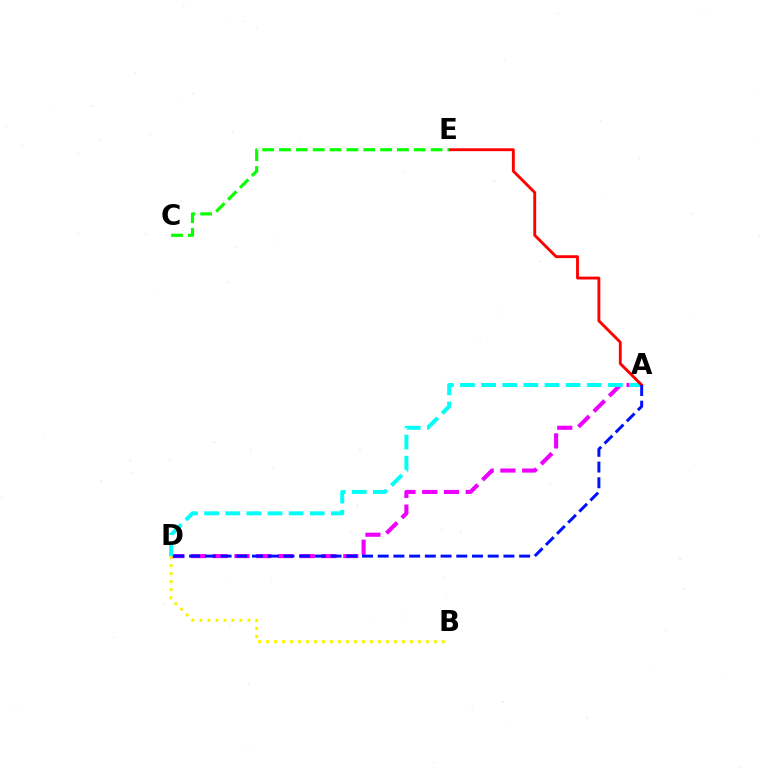{('A', 'D'): [{'color': '#ee00ff', 'line_style': 'dashed', 'thickness': 2.96}, {'color': '#00fff6', 'line_style': 'dashed', 'thickness': 2.87}, {'color': '#0010ff', 'line_style': 'dashed', 'thickness': 2.13}], ('A', 'E'): [{'color': '#ff0000', 'line_style': 'solid', 'thickness': 2.07}], ('B', 'D'): [{'color': '#fcf500', 'line_style': 'dotted', 'thickness': 2.17}], ('C', 'E'): [{'color': '#08ff00', 'line_style': 'dashed', 'thickness': 2.29}]}